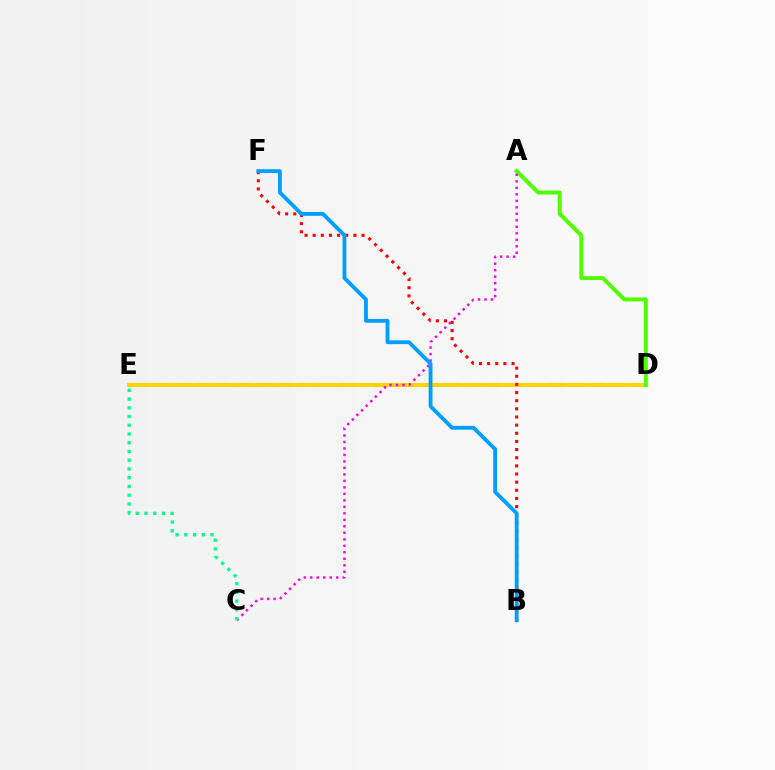{('D', 'E'): [{'color': '#3700ff', 'line_style': 'dashed', 'thickness': 2.82}, {'color': '#ffd500', 'line_style': 'solid', 'thickness': 2.84}], ('A', 'D'): [{'color': '#4fff00', 'line_style': 'solid', 'thickness': 2.84}], ('A', 'C'): [{'color': '#ff00ed', 'line_style': 'dotted', 'thickness': 1.76}], ('B', 'F'): [{'color': '#ff0000', 'line_style': 'dotted', 'thickness': 2.21}, {'color': '#009eff', 'line_style': 'solid', 'thickness': 2.75}], ('C', 'E'): [{'color': '#00ff86', 'line_style': 'dotted', 'thickness': 2.37}]}